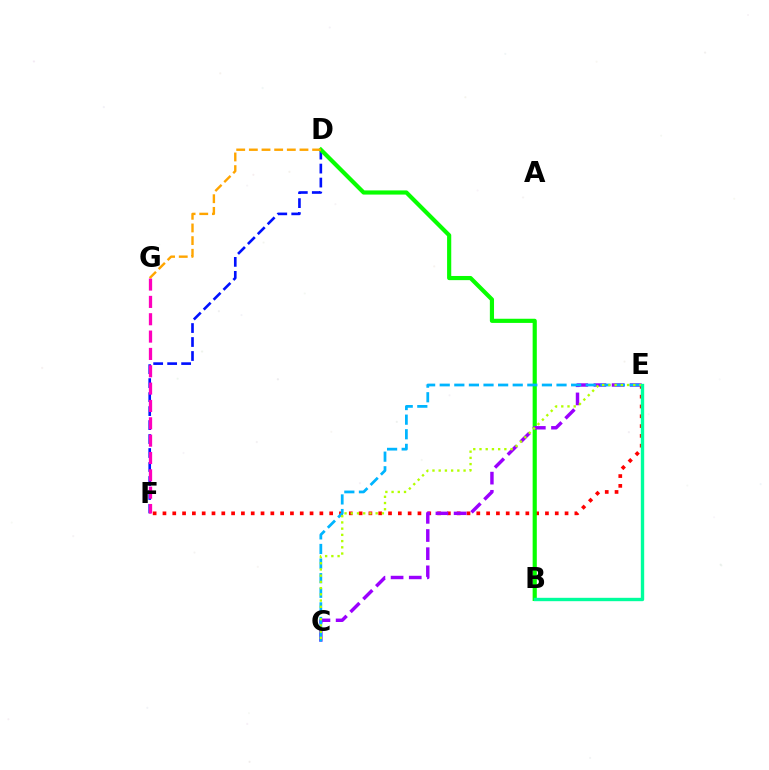{('E', 'F'): [{'color': '#ff0000', 'line_style': 'dotted', 'thickness': 2.66}], ('D', 'F'): [{'color': '#0010ff', 'line_style': 'dashed', 'thickness': 1.9}], ('F', 'G'): [{'color': '#ff00bd', 'line_style': 'dashed', 'thickness': 2.36}], ('B', 'D'): [{'color': '#08ff00', 'line_style': 'solid', 'thickness': 3.0}], ('C', 'E'): [{'color': '#9b00ff', 'line_style': 'dashed', 'thickness': 2.47}, {'color': '#00b5ff', 'line_style': 'dashed', 'thickness': 1.98}, {'color': '#b3ff00', 'line_style': 'dotted', 'thickness': 1.69}], ('D', 'G'): [{'color': '#ffa500', 'line_style': 'dashed', 'thickness': 1.72}], ('B', 'E'): [{'color': '#00ff9d', 'line_style': 'solid', 'thickness': 2.42}]}